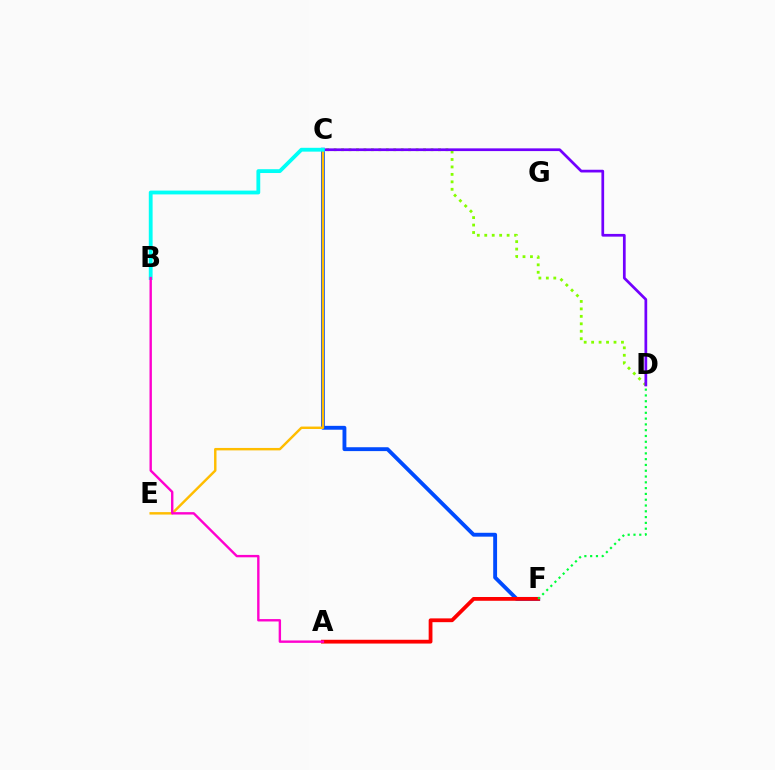{('C', 'F'): [{'color': '#004bff', 'line_style': 'solid', 'thickness': 2.79}], ('A', 'F'): [{'color': '#ff0000', 'line_style': 'solid', 'thickness': 2.72}], ('C', 'E'): [{'color': '#ffbd00', 'line_style': 'solid', 'thickness': 1.76}], ('C', 'D'): [{'color': '#84ff00', 'line_style': 'dotted', 'thickness': 2.03}, {'color': '#7200ff', 'line_style': 'solid', 'thickness': 1.96}], ('B', 'C'): [{'color': '#00fff6', 'line_style': 'solid', 'thickness': 2.75}], ('A', 'B'): [{'color': '#ff00cf', 'line_style': 'solid', 'thickness': 1.72}], ('D', 'F'): [{'color': '#00ff39', 'line_style': 'dotted', 'thickness': 1.57}]}